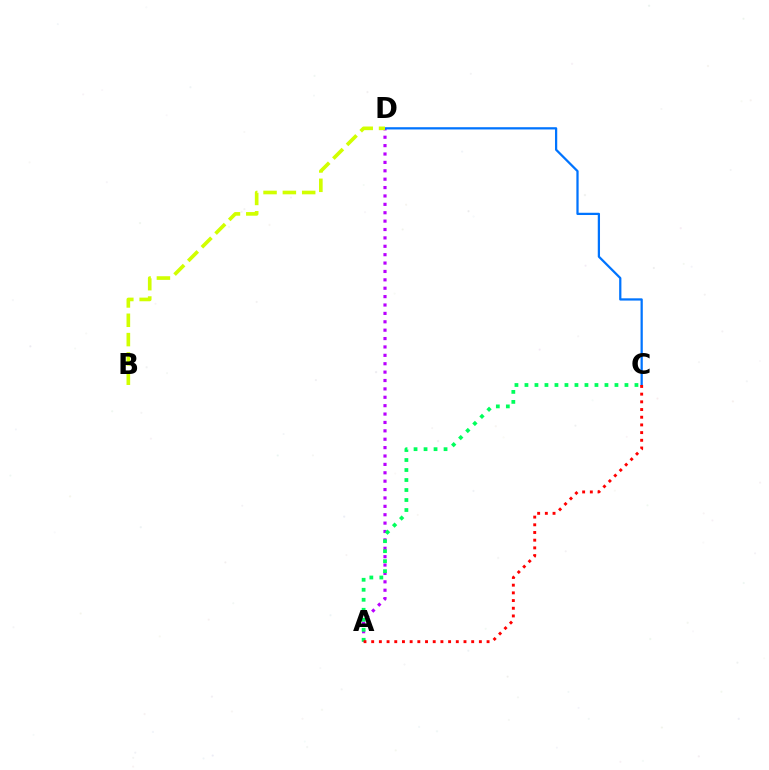{('A', 'D'): [{'color': '#b900ff', 'line_style': 'dotted', 'thickness': 2.28}], ('C', 'D'): [{'color': '#0074ff', 'line_style': 'solid', 'thickness': 1.62}], ('A', 'C'): [{'color': '#00ff5c', 'line_style': 'dotted', 'thickness': 2.72}, {'color': '#ff0000', 'line_style': 'dotted', 'thickness': 2.09}], ('B', 'D'): [{'color': '#d1ff00', 'line_style': 'dashed', 'thickness': 2.63}]}